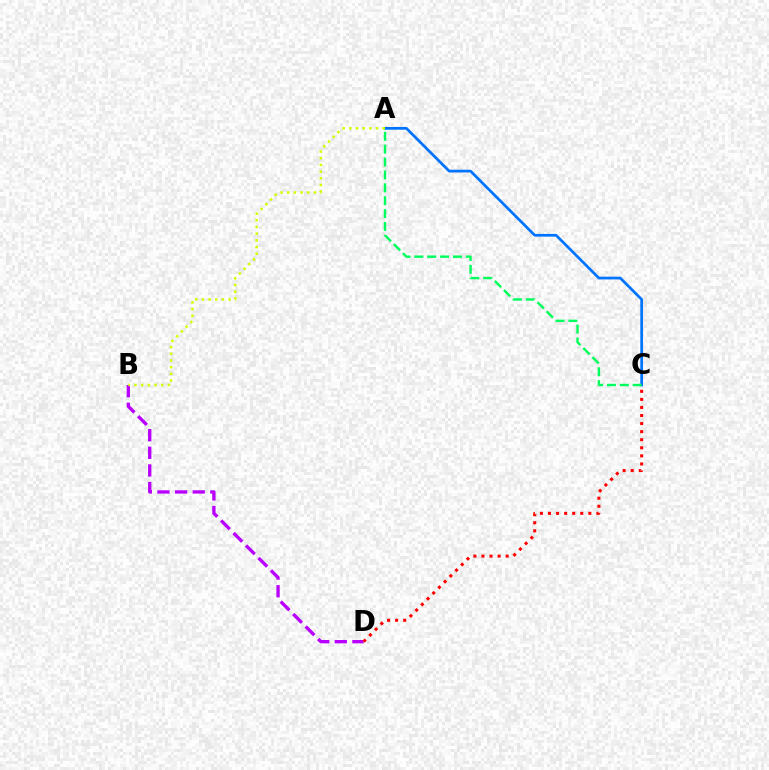{('B', 'D'): [{'color': '#b900ff', 'line_style': 'dashed', 'thickness': 2.39}], ('A', 'C'): [{'color': '#0074ff', 'line_style': 'solid', 'thickness': 1.96}, {'color': '#00ff5c', 'line_style': 'dashed', 'thickness': 1.75}], ('A', 'B'): [{'color': '#d1ff00', 'line_style': 'dotted', 'thickness': 1.82}], ('C', 'D'): [{'color': '#ff0000', 'line_style': 'dotted', 'thickness': 2.19}]}